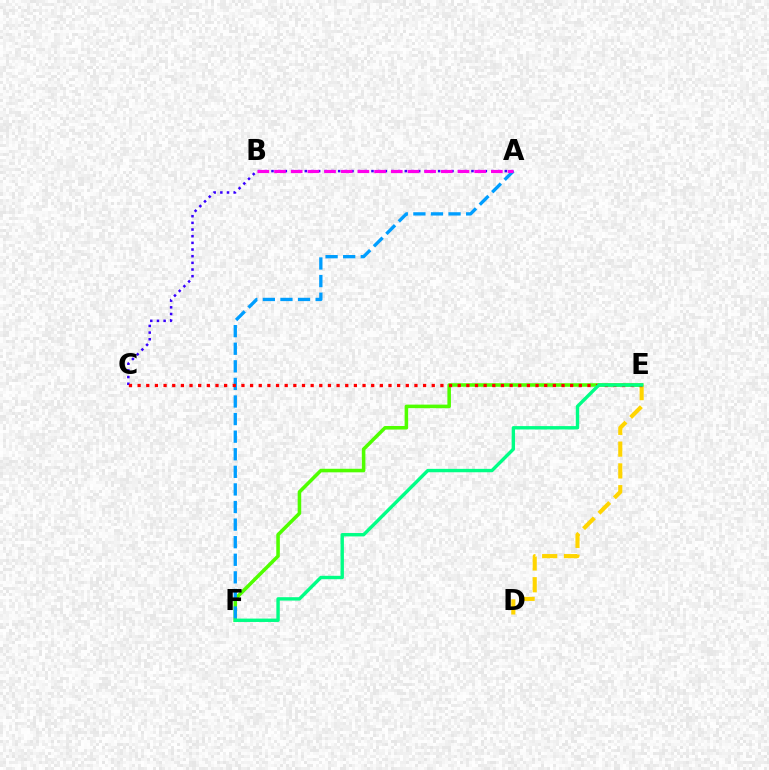{('E', 'F'): [{'color': '#4fff00', 'line_style': 'solid', 'thickness': 2.56}, {'color': '#00ff86', 'line_style': 'solid', 'thickness': 2.44}], ('A', 'F'): [{'color': '#009eff', 'line_style': 'dashed', 'thickness': 2.39}], ('D', 'E'): [{'color': '#ffd500', 'line_style': 'dashed', 'thickness': 2.96}], ('A', 'C'): [{'color': '#3700ff', 'line_style': 'dotted', 'thickness': 1.81}], ('A', 'B'): [{'color': '#ff00ed', 'line_style': 'dashed', 'thickness': 2.27}], ('C', 'E'): [{'color': '#ff0000', 'line_style': 'dotted', 'thickness': 2.35}]}